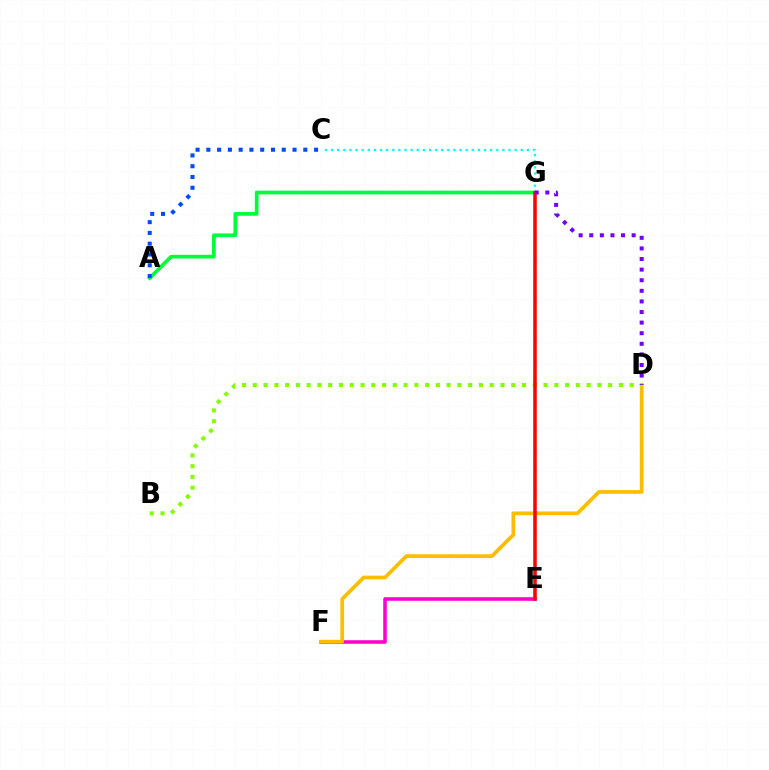{('A', 'G'): [{'color': '#00ff39', 'line_style': 'solid', 'thickness': 2.67}], ('E', 'F'): [{'color': '#ff00cf', 'line_style': 'solid', 'thickness': 2.57}], ('C', 'G'): [{'color': '#00fff6', 'line_style': 'dotted', 'thickness': 1.66}], ('D', 'F'): [{'color': '#ffbd00', 'line_style': 'solid', 'thickness': 2.69}], ('A', 'C'): [{'color': '#004bff', 'line_style': 'dotted', 'thickness': 2.93}], ('B', 'D'): [{'color': '#84ff00', 'line_style': 'dotted', 'thickness': 2.93}], ('E', 'G'): [{'color': '#ff0000', 'line_style': 'solid', 'thickness': 2.55}], ('D', 'G'): [{'color': '#7200ff', 'line_style': 'dotted', 'thickness': 2.88}]}